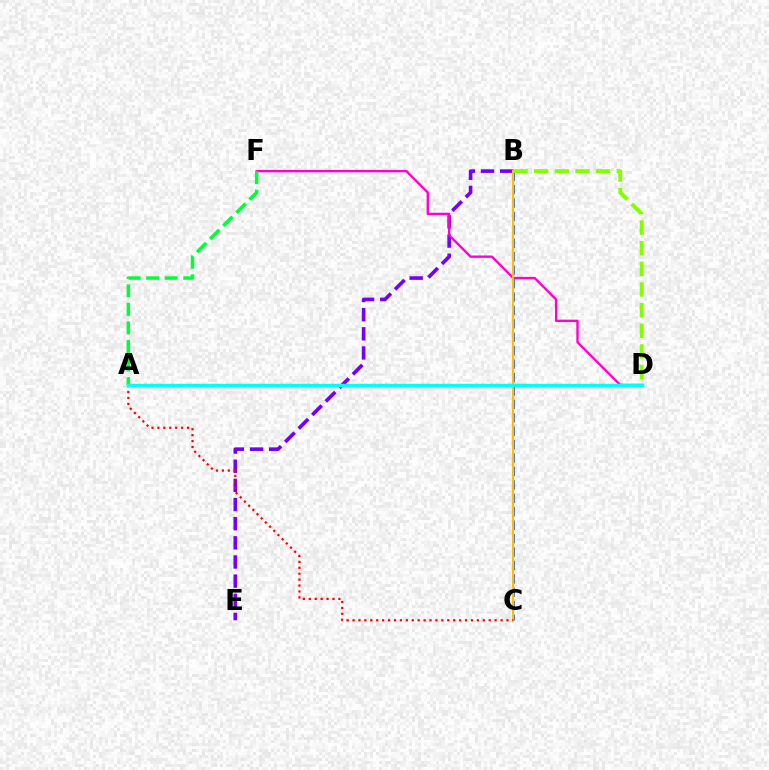{('B', 'E'): [{'color': '#7200ff', 'line_style': 'dashed', 'thickness': 2.6}], ('B', 'C'): [{'color': '#004bff', 'line_style': 'dashed', 'thickness': 1.82}, {'color': '#ffbd00', 'line_style': 'solid', 'thickness': 1.58}], ('B', 'D'): [{'color': '#84ff00', 'line_style': 'dashed', 'thickness': 2.8}], ('D', 'F'): [{'color': '#ff00cf', 'line_style': 'solid', 'thickness': 1.69}], ('A', 'F'): [{'color': '#00ff39', 'line_style': 'dashed', 'thickness': 2.52}], ('A', 'C'): [{'color': '#ff0000', 'line_style': 'dotted', 'thickness': 1.61}], ('A', 'D'): [{'color': '#00fff6', 'line_style': 'solid', 'thickness': 2.48}]}